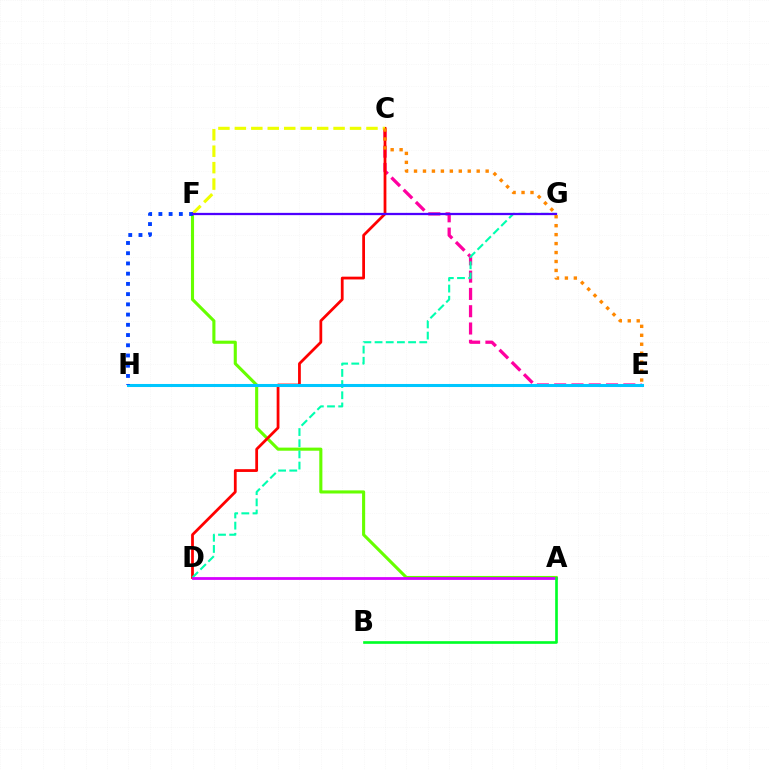{('C', 'E'): [{'color': '#ff00a0', 'line_style': 'dashed', 'thickness': 2.35}, {'color': '#ff8800', 'line_style': 'dotted', 'thickness': 2.43}], ('A', 'F'): [{'color': '#66ff00', 'line_style': 'solid', 'thickness': 2.23}], ('C', 'D'): [{'color': '#ff0000', 'line_style': 'solid', 'thickness': 2.0}], ('C', 'F'): [{'color': '#eeff00', 'line_style': 'dashed', 'thickness': 2.23}], ('D', 'G'): [{'color': '#00ffaf', 'line_style': 'dashed', 'thickness': 1.52}], ('E', 'H'): [{'color': '#00c7ff', 'line_style': 'solid', 'thickness': 2.19}], ('A', 'D'): [{'color': '#d600ff', 'line_style': 'solid', 'thickness': 1.99}], ('F', 'H'): [{'color': '#003fff', 'line_style': 'dotted', 'thickness': 2.78}], ('F', 'G'): [{'color': '#4f00ff', 'line_style': 'solid', 'thickness': 1.64}], ('A', 'B'): [{'color': '#00ff27', 'line_style': 'solid', 'thickness': 1.91}]}